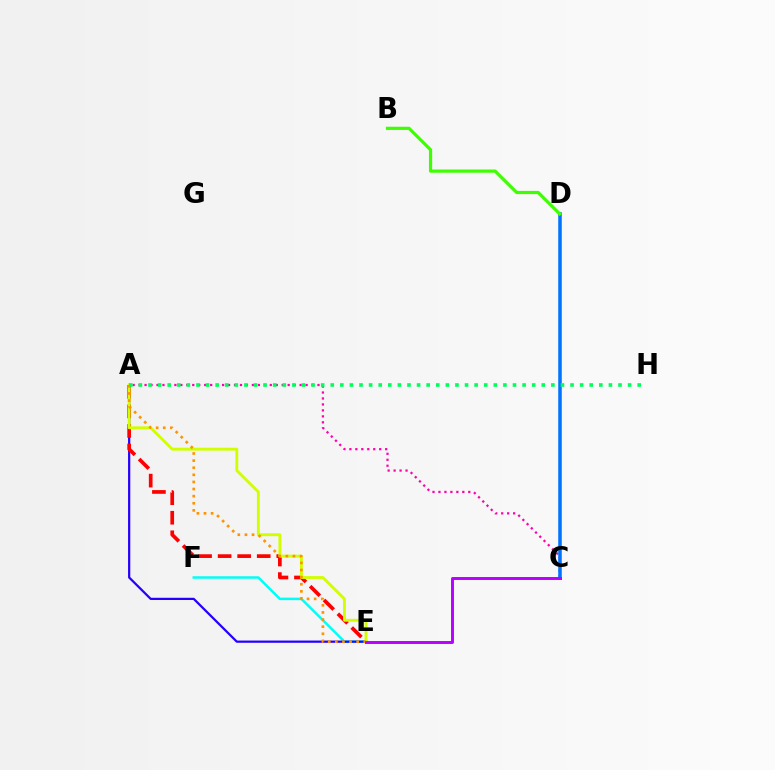{('A', 'C'): [{'color': '#ff00ac', 'line_style': 'dotted', 'thickness': 1.62}], ('C', 'D'): [{'color': '#0074ff', 'line_style': 'solid', 'thickness': 2.56}], ('E', 'F'): [{'color': '#00fff6', 'line_style': 'solid', 'thickness': 1.79}], ('A', 'E'): [{'color': '#2500ff', 'line_style': 'solid', 'thickness': 1.6}, {'color': '#ff0000', 'line_style': 'dashed', 'thickness': 2.66}, {'color': '#d1ff00', 'line_style': 'solid', 'thickness': 2.06}, {'color': '#ff9400', 'line_style': 'dotted', 'thickness': 1.93}], ('C', 'E'): [{'color': '#b900ff', 'line_style': 'solid', 'thickness': 2.11}], ('A', 'H'): [{'color': '#00ff5c', 'line_style': 'dotted', 'thickness': 2.61}], ('B', 'D'): [{'color': '#3dff00', 'line_style': 'solid', 'thickness': 2.3}]}